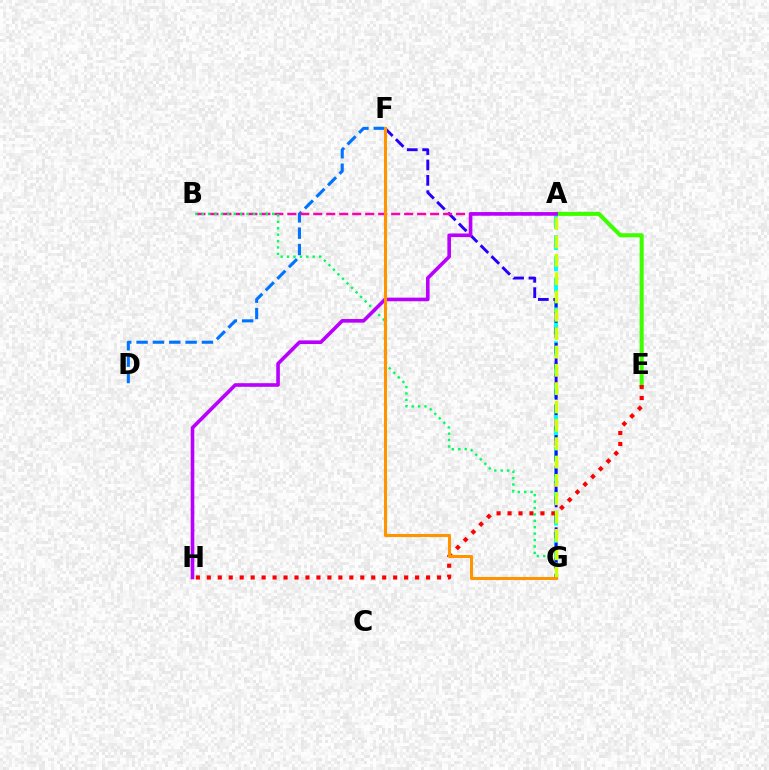{('A', 'E'): [{'color': '#3dff00', 'line_style': 'solid', 'thickness': 2.91}], ('A', 'G'): [{'color': '#00fff6', 'line_style': 'dashed', 'thickness': 2.88}, {'color': '#d1ff00', 'line_style': 'dashed', 'thickness': 2.49}], ('E', 'H'): [{'color': '#ff0000', 'line_style': 'dotted', 'thickness': 2.98}], ('F', 'G'): [{'color': '#2500ff', 'line_style': 'dashed', 'thickness': 2.09}, {'color': '#ff9400', 'line_style': 'solid', 'thickness': 2.2}], ('D', 'F'): [{'color': '#0074ff', 'line_style': 'dashed', 'thickness': 2.22}], ('A', 'B'): [{'color': '#ff00ac', 'line_style': 'dashed', 'thickness': 1.76}], ('B', 'G'): [{'color': '#00ff5c', 'line_style': 'dotted', 'thickness': 1.74}], ('A', 'H'): [{'color': '#b900ff', 'line_style': 'solid', 'thickness': 2.6}]}